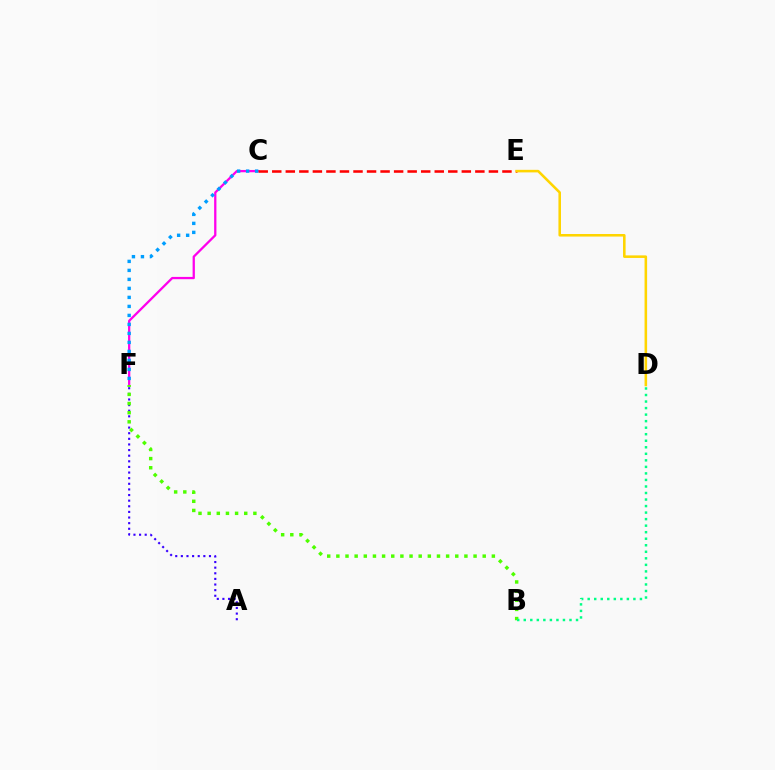{('C', 'F'): [{'color': '#ff00ed', 'line_style': 'solid', 'thickness': 1.64}, {'color': '#009eff', 'line_style': 'dotted', 'thickness': 2.45}], ('A', 'F'): [{'color': '#3700ff', 'line_style': 'dotted', 'thickness': 1.53}], ('C', 'E'): [{'color': '#ff0000', 'line_style': 'dashed', 'thickness': 1.84}], ('B', 'F'): [{'color': '#4fff00', 'line_style': 'dotted', 'thickness': 2.49}], ('D', 'E'): [{'color': '#ffd500', 'line_style': 'solid', 'thickness': 1.84}], ('B', 'D'): [{'color': '#00ff86', 'line_style': 'dotted', 'thickness': 1.77}]}